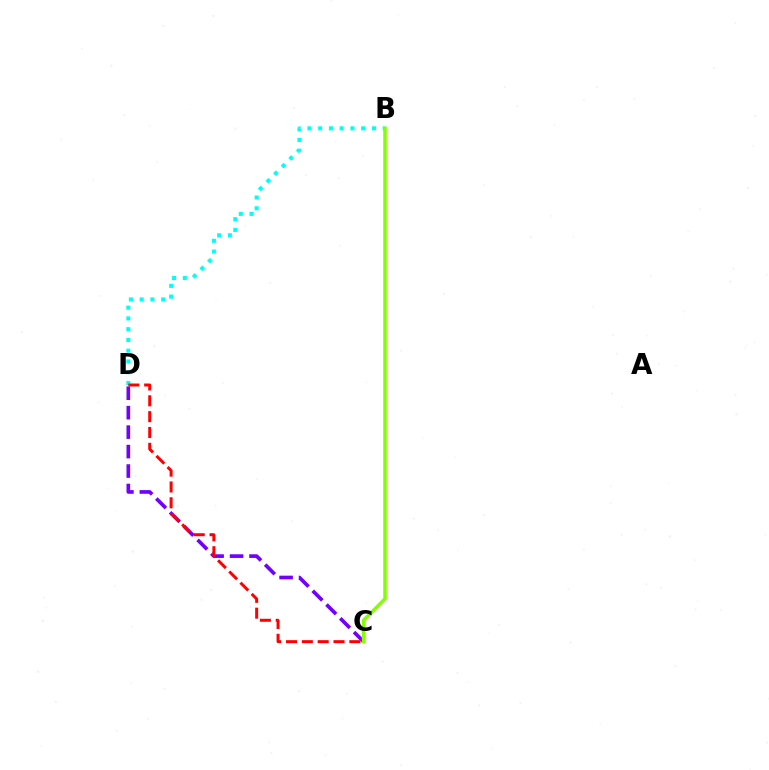{('B', 'D'): [{'color': '#00fff6', 'line_style': 'dotted', 'thickness': 2.92}], ('C', 'D'): [{'color': '#7200ff', 'line_style': 'dashed', 'thickness': 2.64}, {'color': '#ff0000', 'line_style': 'dashed', 'thickness': 2.15}], ('B', 'C'): [{'color': '#84ff00', 'line_style': 'solid', 'thickness': 2.53}]}